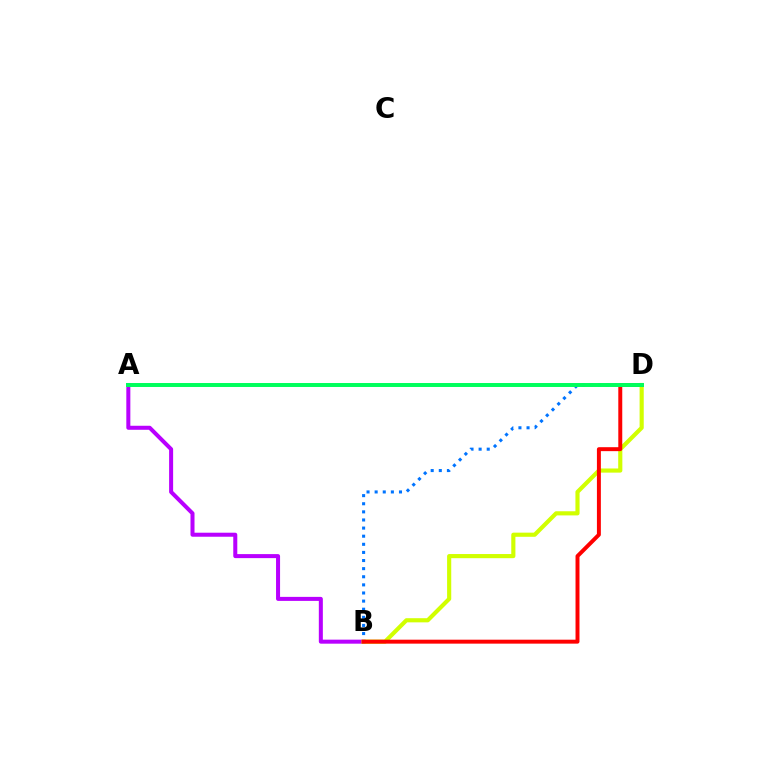{('A', 'B'): [{'color': '#b900ff', 'line_style': 'solid', 'thickness': 2.9}], ('B', 'D'): [{'color': '#d1ff00', 'line_style': 'solid', 'thickness': 2.99}, {'color': '#0074ff', 'line_style': 'dotted', 'thickness': 2.2}, {'color': '#ff0000', 'line_style': 'solid', 'thickness': 2.84}], ('A', 'D'): [{'color': '#00ff5c', 'line_style': 'solid', 'thickness': 2.85}]}